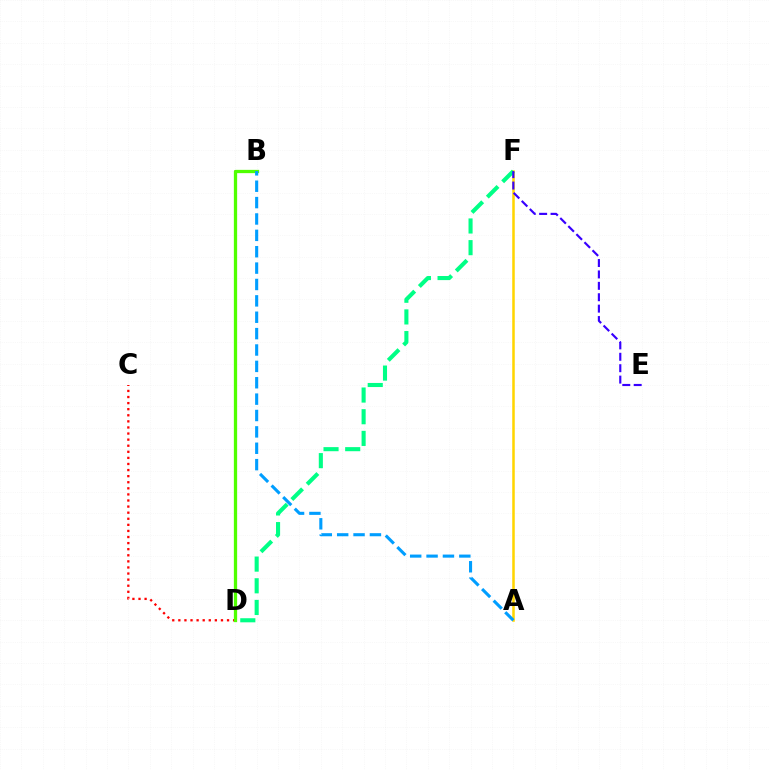{('B', 'D'): [{'color': '#ff00ed', 'line_style': 'solid', 'thickness': 2.1}, {'color': '#4fff00', 'line_style': 'solid', 'thickness': 2.36}], ('C', 'D'): [{'color': '#ff0000', 'line_style': 'dotted', 'thickness': 1.65}], ('A', 'F'): [{'color': '#ffd500', 'line_style': 'solid', 'thickness': 1.82}], ('A', 'B'): [{'color': '#009eff', 'line_style': 'dashed', 'thickness': 2.22}], ('D', 'F'): [{'color': '#00ff86', 'line_style': 'dashed', 'thickness': 2.94}], ('E', 'F'): [{'color': '#3700ff', 'line_style': 'dashed', 'thickness': 1.55}]}